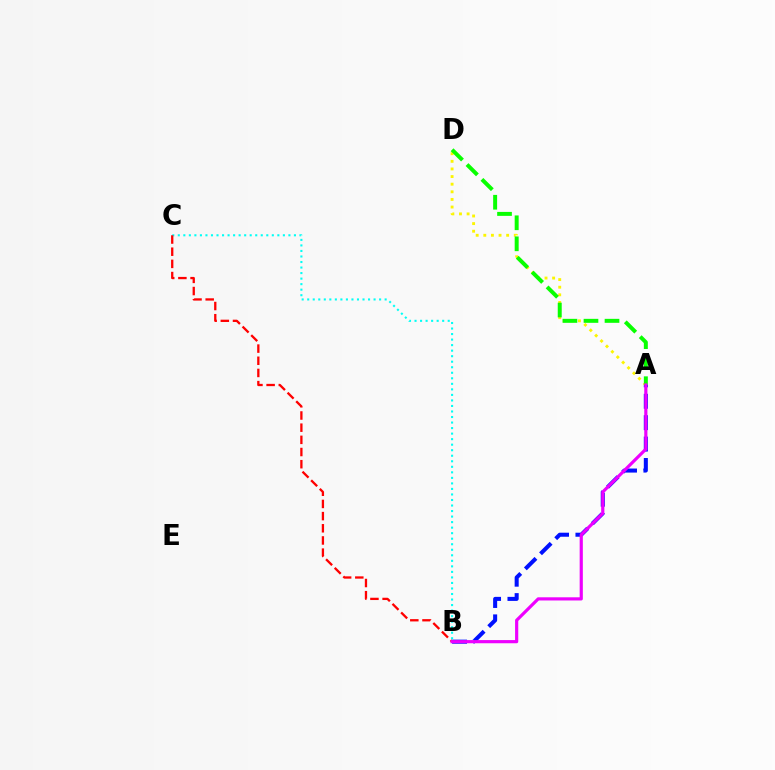{('A', 'D'): [{'color': '#fcf500', 'line_style': 'dotted', 'thickness': 2.07}, {'color': '#08ff00', 'line_style': 'dashed', 'thickness': 2.86}], ('A', 'B'): [{'color': '#0010ff', 'line_style': 'dashed', 'thickness': 2.91}, {'color': '#ee00ff', 'line_style': 'solid', 'thickness': 2.29}], ('B', 'C'): [{'color': '#00fff6', 'line_style': 'dotted', 'thickness': 1.5}, {'color': '#ff0000', 'line_style': 'dashed', 'thickness': 1.65}]}